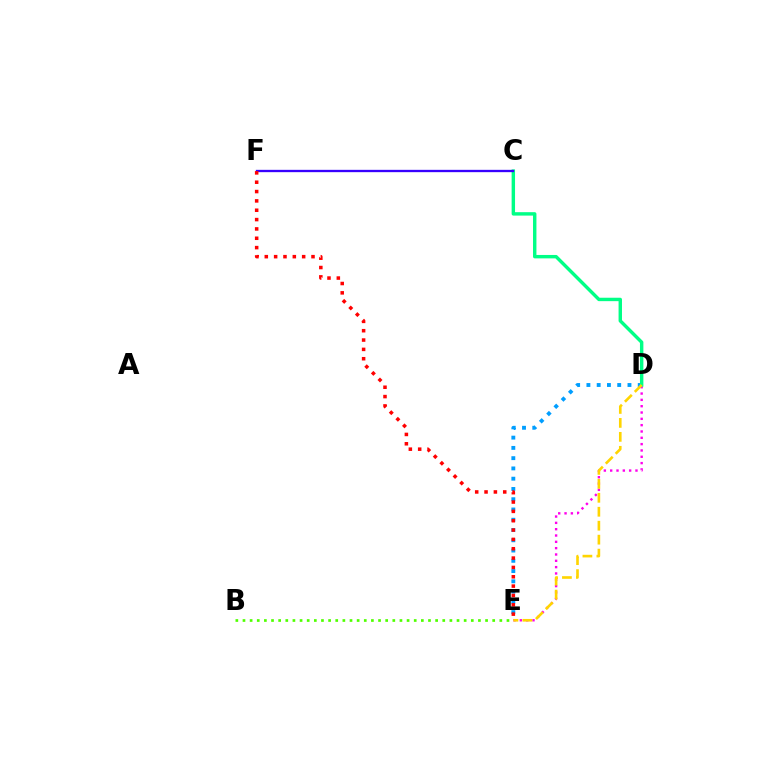{('D', 'E'): [{'color': '#ff00ed', 'line_style': 'dotted', 'thickness': 1.72}, {'color': '#009eff', 'line_style': 'dotted', 'thickness': 2.79}, {'color': '#ffd500', 'line_style': 'dashed', 'thickness': 1.9}], ('B', 'E'): [{'color': '#4fff00', 'line_style': 'dotted', 'thickness': 1.94}], ('C', 'D'): [{'color': '#00ff86', 'line_style': 'solid', 'thickness': 2.46}], ('C', 'F'): [{'color': '#3700ff', 'line_style': 'solid', 'thickness': 1.67}], ('E', 'F'): [{'color': '#ff0000', 'line_style': 'dotted', 'thickness': 2.54}]}